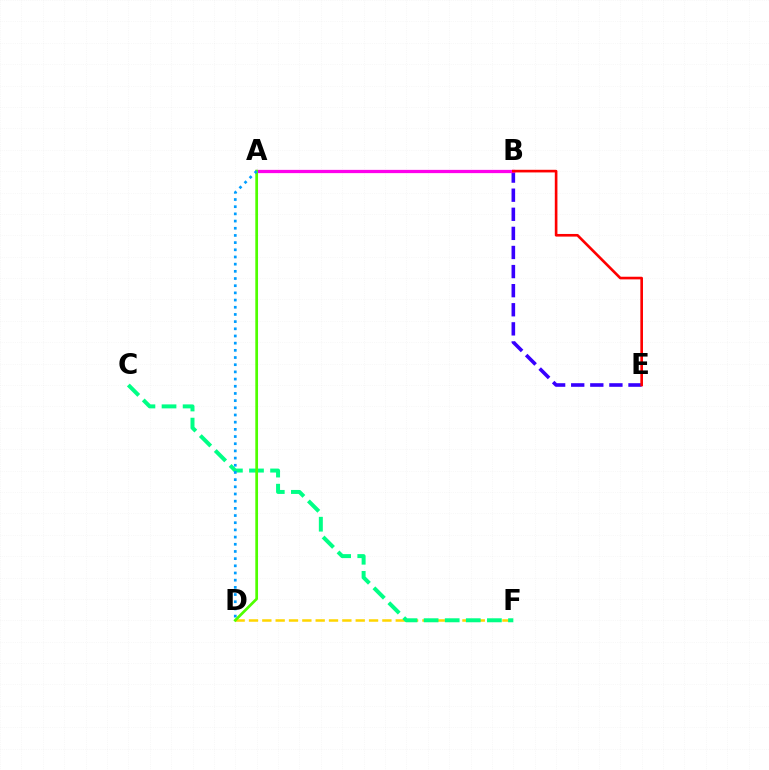{('B', 'E'): [{'color': '#3700ff', 'line_style': 'dashed', 'thickness': 2.59}, {'color': '#ff0000', 'line_style': 'solid', 'thickness': 1.9}], ('D', 'F'): [{'color': '#ffd500', 'line_style': 'dashed', 'thickness': 1.81}], ('A', 'B'): [{'color': '#ff00ed', 'line_style': 'solid', 'thickness': 2.35}], ('C', 'F'): [{'color': '#00ff86', 'line_style': 'dashed', 'thickness': 2.87}], ('A', 'D'): [{'color': '#4fff00', 'line_style': 'solid', 'thickness': 1.96}, {'color': '#009eff', 'line_style': 'dotted', 'thickness': 1.95}]}